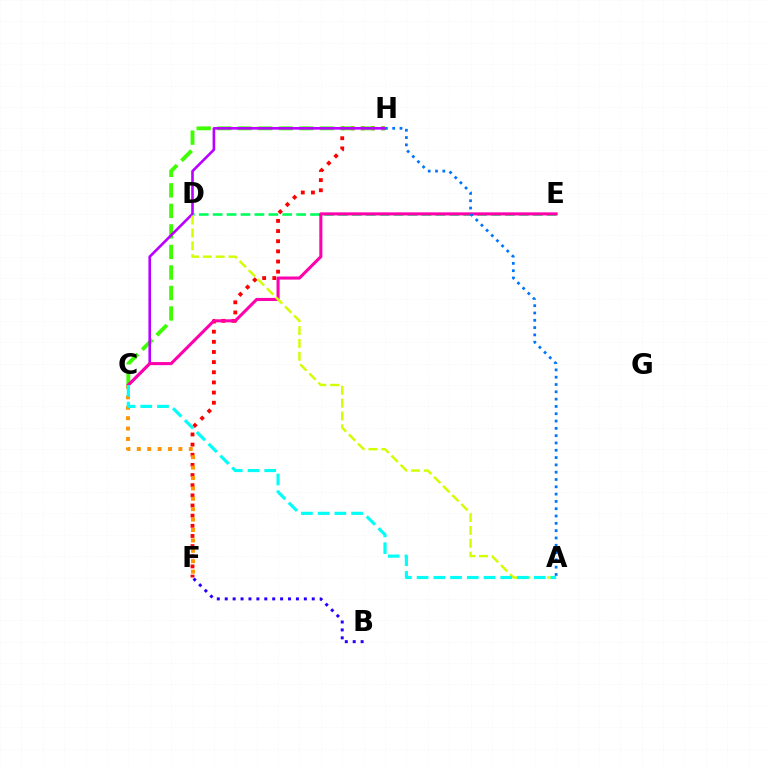{('F', 'H'): [{'color': '#ff0000', 'line_style': 'dotted', 'thickness': 2.76}], ('C', 'H'): [{'color': '#3dff00', 'line_style': 'dashed', 'thickness': 2.79}, {'color': '#b900ff', 'line_style': 'solid', 'thickness': 1.89}], ('D', 'E'): [{'color': '#00ff5c', 'line_style': 'dashed', 'thickness': 1.89}], ('C', 'E'): [{'color': '#ff00ac', 'line_style': 'solid', 'thickness': 2.21}], ('C', 'F'): [{'color': '#ff9400', 'line_style': 'dotted', 'thickness': 2.83}], ('B', 'F'): [{'color': '#2500ff', 'line_style': 'dotted', 'thickness': 2.15}], ('A', 'D'): [{'color': '#d1ff00', 'line_style': 'dashed', 'thickness': 1.75}], ('A', 'C'): [{'color': '#00fff6', 'line_style': 'dashed', 'thickness': 2.27}], ('A', 'H'): [{'color': '#0074ff', 'line_style': 'dotted', 'thickness': 1.99}]}